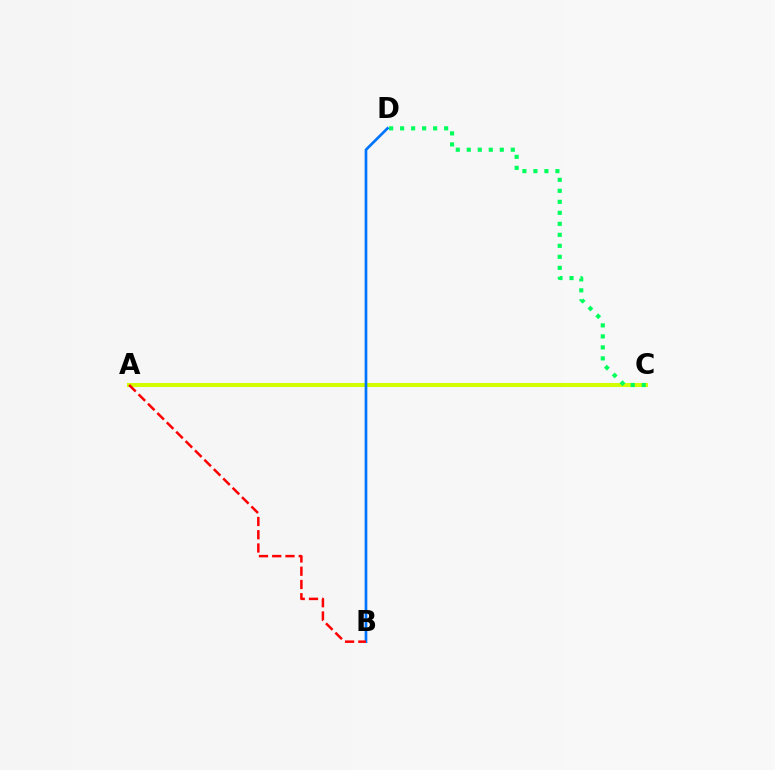{('A', 'C'): [{'color': '#b900ff', 'line_style': 'dashed', 'thickness': 1.84}, {'color': '#d1ff00', 'line_style': 'solid', 'thickness': 2.9}], ('C', 'D'): [{'color': '#00ff5c', 'line_style': 'dotted', 'thickness': 2.99}], ('B', 'D'): [{'color': '#0074ff', 'line_style': 'solid', 'thickness': 1.94}], ('A', 'B'): [{'color': '#ff0000', 'line_style': 'dashed', 'thickness': 1.8}]}